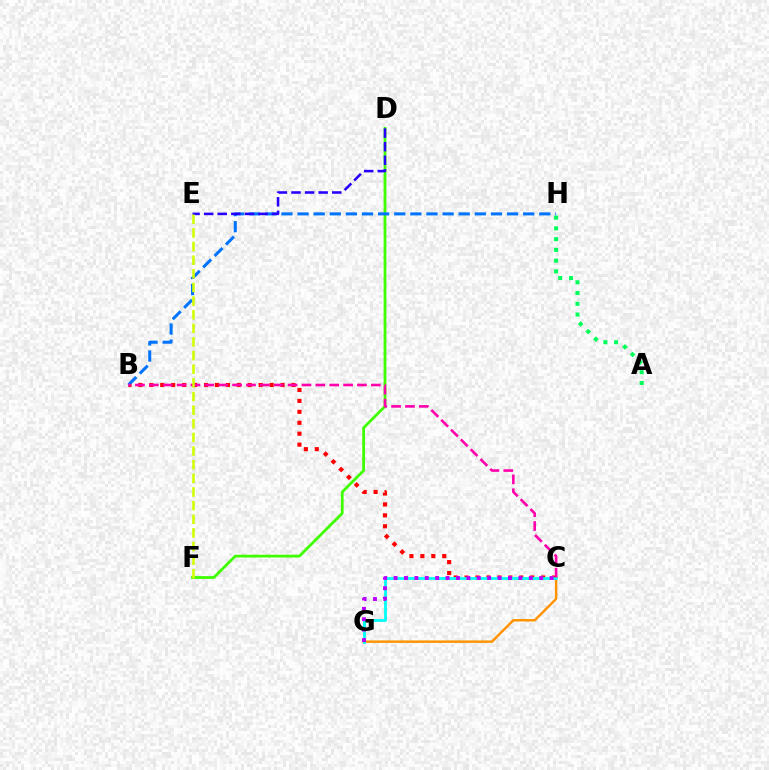{('C', 'G'): [{'color': '#ff9400', 'line_style': 'solid', 'thickness': 1.78}, {'color': '#00fff6', 'line_style': 'solid', 'thickness': 2.01}, {'color': '#b900ff', 'line_style': 'dotted', 'thickness': 2.83}], ('B', 'C'): [{'color': '#ff0000', 'line_style': 'dotted', 'thickness': 2.97}, {'color': '#ff00ac', 'line_style': 'dashed', 'thickness': 1.89}], ('D', 'F'): [{'color': '#3dff00', 'line_style': 'solid', 'thickness': 1.99}], ('A', 'H'): [{'color': '#00ff5c', 'line_style': 'dotted', 'thickness': 2.92}], ('B', 'H'): [{'color': '#0074ff', 'line_style': 'dashed', 'thickness': 2.19}], ('D', 'E'): [{'color': '#2500ff', 'line_style': 'dashed', 'thickness': 1.85}], ('E', 'F'): [{'color': '#d1ff00', 'line_style': 'dashed', 'thickness': 1.85}]}